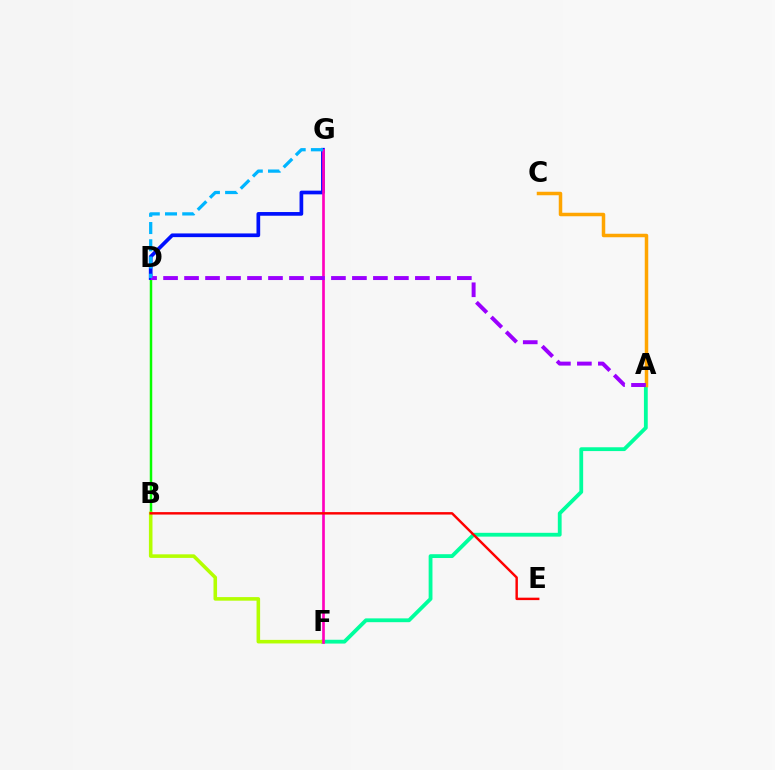{('A', 'F'): [{'color': '#00ff9d', 'line_style': 'solid', 'thickness': 2.75}], ('B', 'D'): [{'color': '#08ff00', 'line_style': 'solid', 'thickness': 1.79}], ('D', 'G'): [{'color': '#0010ff', 'line_style': 'solid', 'thickness': 2.66}, {'color': '#00b5ff', 'line_style': 'dashed', 'thickness': 2.34}], ('B', 'F'): [{'color': '#b3ff00', 'line_style': 'solid', 'thickness': 2.57}], ('A', 'C'): [{'color': '#ffa500', 'line_style': 'solid', 'thickness': 2.51}], ('F', 'G'): [{'color': '#ff00bd', 'line_style': 'solid', 'thickness': 1.93}], ('B', 'E'): [{'color': '#ff0000', 'line_style': 'solid', 'thickness': 1.75}], ('A', 'D'): [{'color': '#9b00ff', 'line_style': 'dashed', 'thickness': 2.85}]}